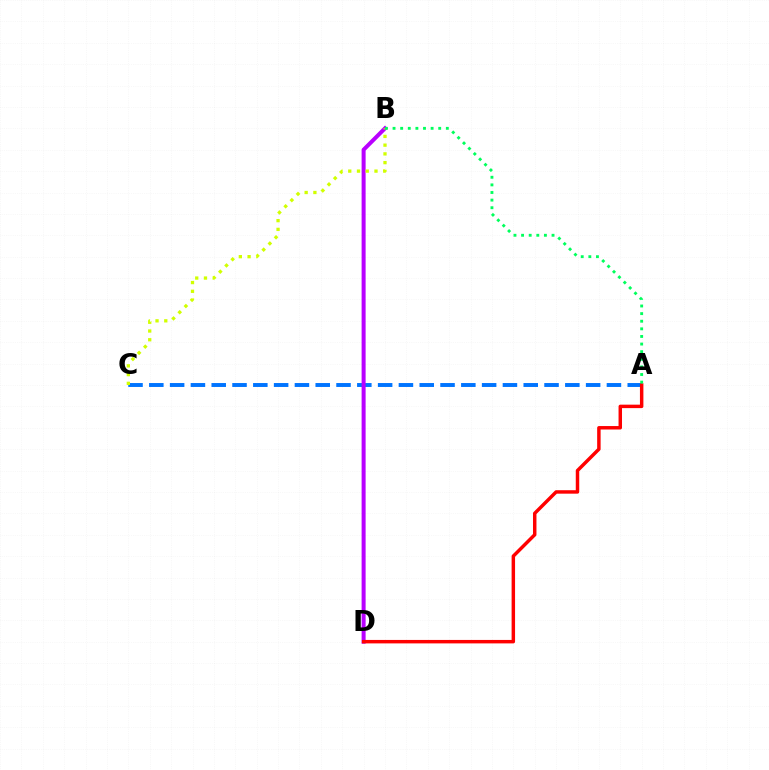{('A', 'C'): [{'color': '#0074ff', 'line_style': 'dashed', 'thickness': 2.83}], ('B', 'D'): [{'color': '#b900ff', 'line_style': 'solid', 'thickness': 2.88}], ('A', 'D'): [{'color': '#ff0000', 'line_style': 'solid', 'thickness': 2.49}], ('B', 'C'): [{'color': '#d1ff00', 'line_style': 'dotted', 'thickness': 2.38}], ('A', 'B'): [{'color': '#00ff5c', 'line_style': 'dotted', 'thickness': 2.07}]}